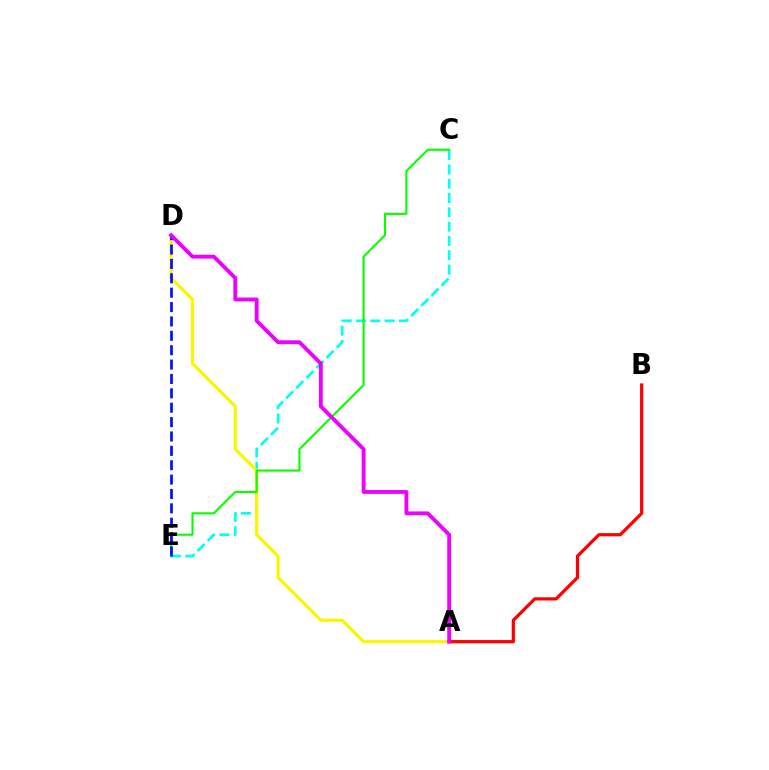{('C', 'E'): [{'color': '#00fff6', 'line_style': 'dashed', 'thickness': 1.94}, {'color': '#08ff00', 'line_style': 'solid', 'thickness': 1.53}], ('A', 'D'): [{'color': '#fcf500', 'line_style': 'solid', 'thickness': 2.28}, {'color': '#ee00ff', 'line_style': 'solid', 'thickness': 2.76}], ('A', 'B'): [{'color': '#ff0000', 'line_style': 'solid', 'thickness': 2.31}], ('D', 'E'): [{'color': '#0010ff', 'line_style': 'dashed', 'thickness': 1.95}]}